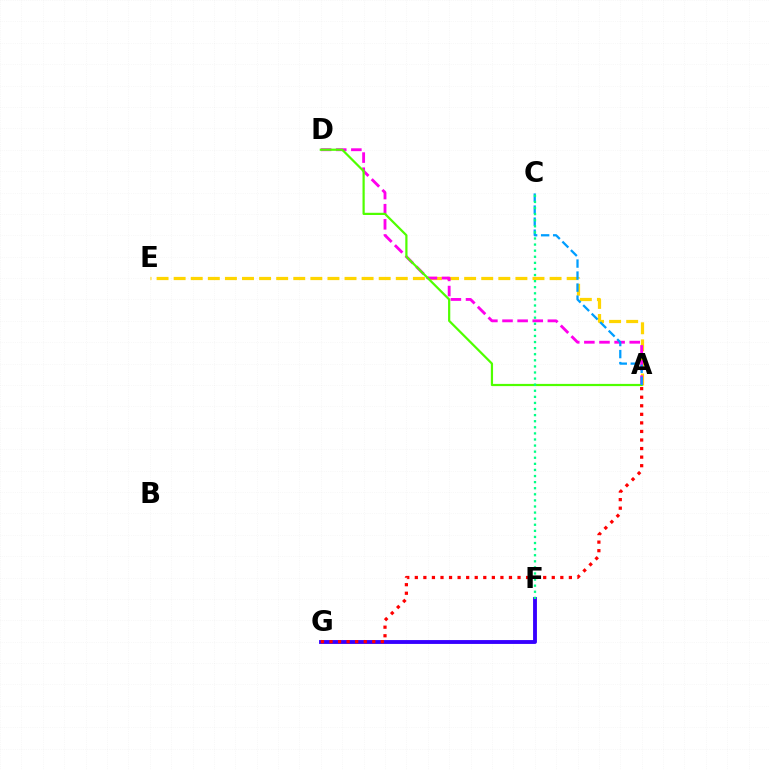{('A', 'E'): [{'color': '#ffd500', 'line_style': 'dashed', 'thickness': 2.32}], ('A', 'D'): [{'color': '#ff00ed', 'line_style': 'dashed', 'thickness': 2.05}, {'color': '#4fff00', 'line_style': 'solid', 'thickness': 1.59}], ('F', 'G'): [{'color': '#3700ff', 'line_style': 'solid', 'thickness': 2.78}], ('A', 'C'): [{'color': '#009eff', 'line_style': 'dashed', 'thickness': 1.63}], ('A', 'G'): [{'color': '#ff0000', 'line_style': 'dotted', 'thickness': 2.33}], ('C', 'F'): [{'color': '#00ff86', 'line_style': 'dotted', 'thickness': 1.65}]}